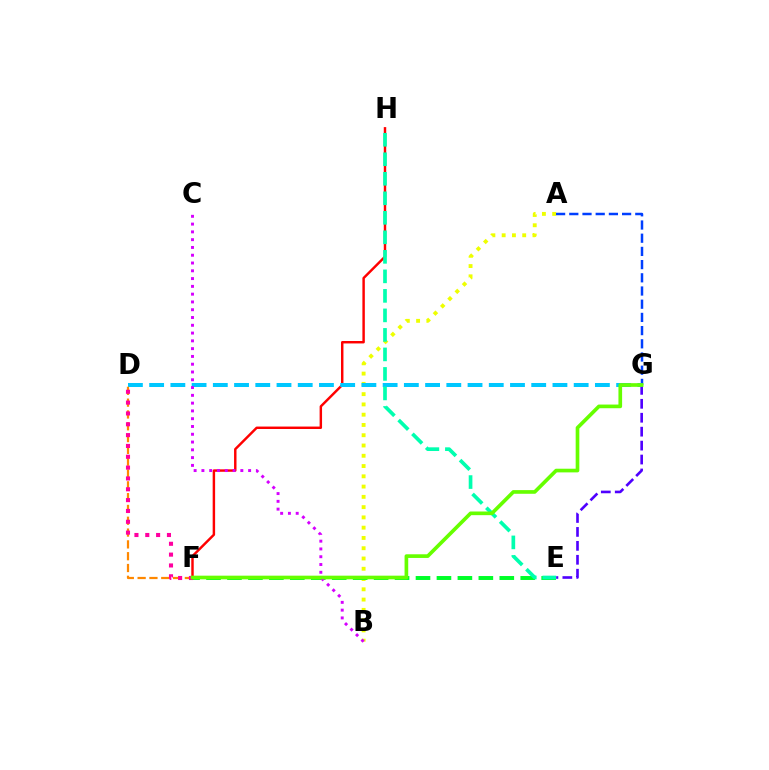{('E', 'G'): [{'color': '#4f00ff', 'line_style': 'dashed', 'thickness': 1.89}], ('A', 'B'): [{'color': '#eeff00', 'line_style': 'dotted', 'thickness': 2.79}], ('A', 'G'): [{'color': '#003fff', 'line_style': 'dashed', 'thickness': 1.79}], ('F', 'H'): [{'color': '#ff0000', 'line_style': 'solid', 'thickness': 1.76}], ('D', 'G'): [{'color': '#00c7ff', 'line_style': 'dashed', 'thickness': 2.88}], ('E', 'F'): [{'color': '#00ff27', 'line_style': 'dashed', 'thickness': 2.85}], ('D', 'F'): [{'color': '#ff8800', 'line_style': 'dashed', 'thickness': 1.6}, {'color': '#ff00a0', 'line_style': 'dotted', 'thickness': 2.94}], ('B', 'C'): [{'color': '#d600ff', 'line_style': 'dotted', 'thickness': 2.11}], ('E', 'H'): [{'color': '#00ffaf', 'line_style': 'dashed', 'thickness': 2.65}], ('F', 'G'): [{'color': '#66ff00', 'line_style': 'solid', 'thickness': 2.64}]}